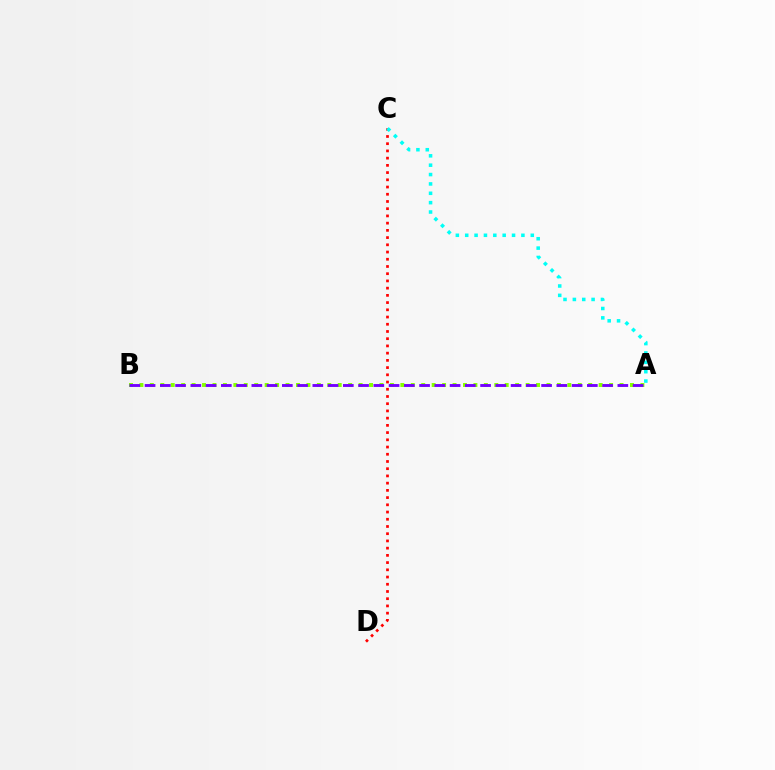{('A', 'B'): [{'color': '#84ff00', 'line_style': 'dotted', 'thickness': 2.84}, {'color': '#7200ff', 'line_style': 'dashed', 'thickness': 2.07}], ('C', 'D'): [{'color': '#ff0000', 'line_style': 'dotted', 'thickness': 1.96}], ('A', 'C'): [{'color': '#00fff6', 'line_style': 'dotted', 'thickness': 2.55}]}